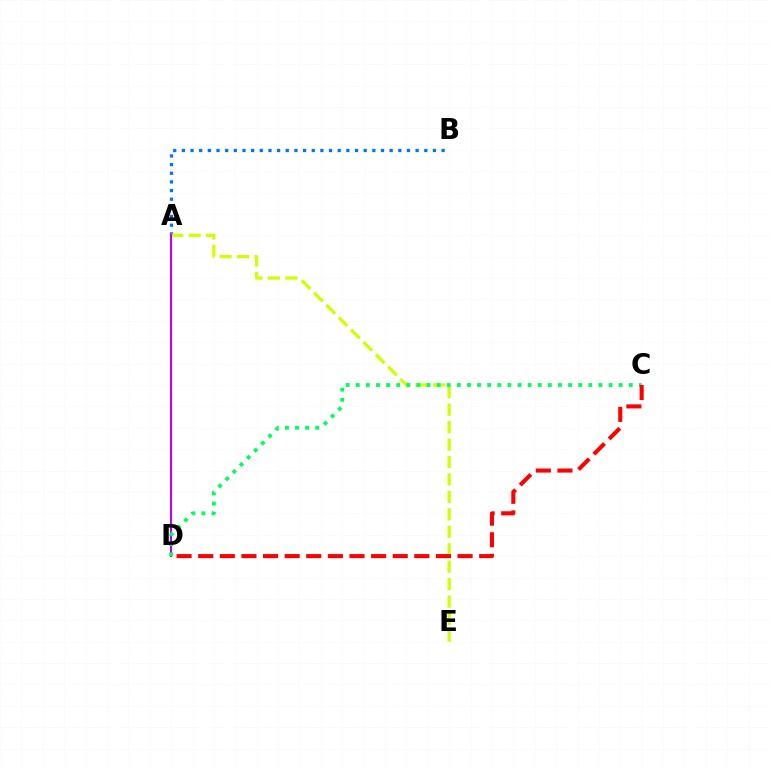{('A', 'B'): [{'color': '#0074ff', 'line_style': 'dotted', 'thickness': 2.35}], ('A', 'E'): [{'color': '#d1ff00', 'line_style': 'dashed', 'thickness': 2.37}], ('A', 'D'): [{'color': '#b900ff', 'line_style': 'solid', 'thickness': 1.51}], ('C', 'D'): [{'color': '#00ff5c', 'line_style': 'dotted', 'thickness': 2.75}, {'color': '#ff0000', 'line_style': 'dashed', 'thickness': 2.94}]}